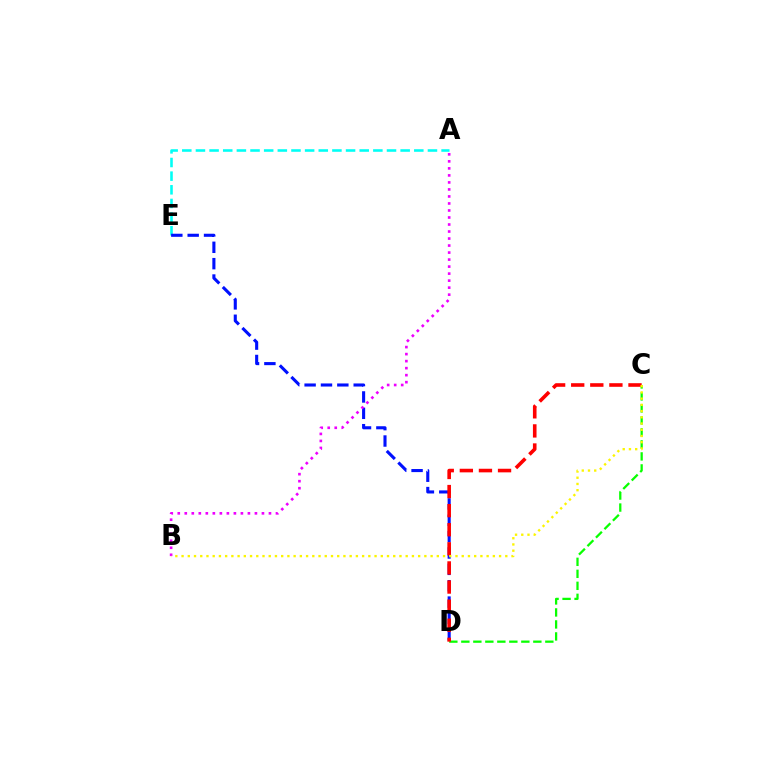{('A', 'E'): [{'color': '#00fff6', 'line_style': 'dashed', 'thickness': 1.85}], ('D', 'E'): [{'color': '#0010ff', 'line_style': 'dashed', 'thickness': 2.22}], ('C', 'D'): [{'color': '#08ff00', 'line_style': 'dashed', 'thickness': 1.63}, {'color': '#ff0000', 'line_style': 'dashed', 'thickness': 2.59}], ('A', 'B'): [{'color': '#ee00ff', 'line_style': 'dotted', 'thickness': 1.91}], ('B', 'C'): [{'color': '#fcf500', 'line_style': 'dotted', 'thickness': 1.69}]}